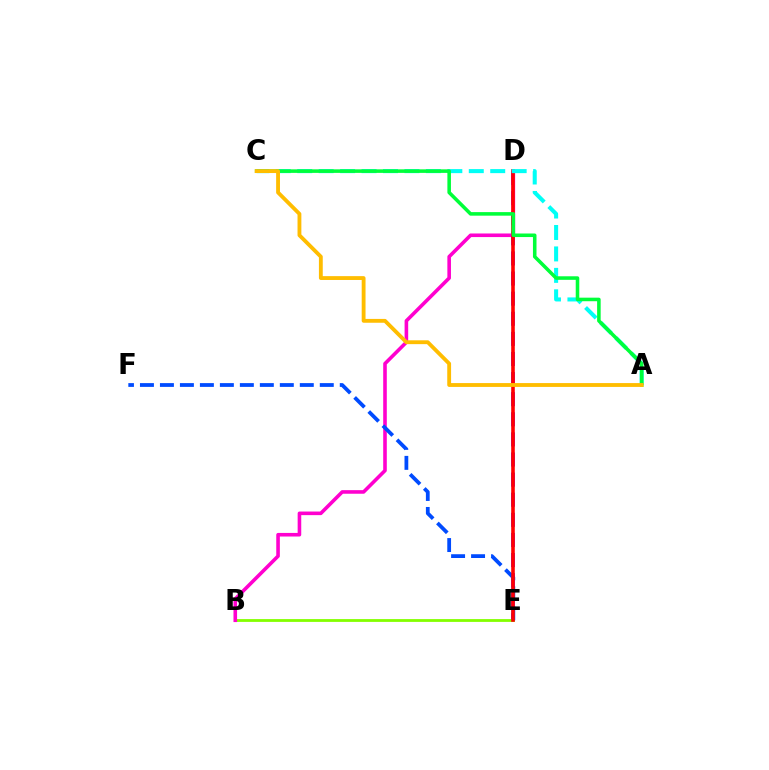{('D', 'E'): [{'color': '#7200ff', 'line_style': 'dashed', 'thickness': 2.73}, {'color': '#ff0000', 'line_style': 'solid', 'thickness': 2.58}], ('B', 'E'): [{'color': '#84ff00', 'line_style': 'solid', 'thickness': 2.02}], ('B', 'D'): [{'color': '#ff00cf', 'line_style': 'solid', 'thickness': 2.59}], ('E', 'F'): [{'color': '#004bff', 'line_style': 'dashed', 'thickness': 2.71}], ('A', 'C'): [{'color': '#00fff6', 'line_style': 'dashed', 'thickness': 2.91}, {'color': '#00ff39', 'line_style': 'solid', 'thickness': 2.56}, {'color': '#ffbd00', 'line_style': 'solid', 'thickness': 2.77}]}